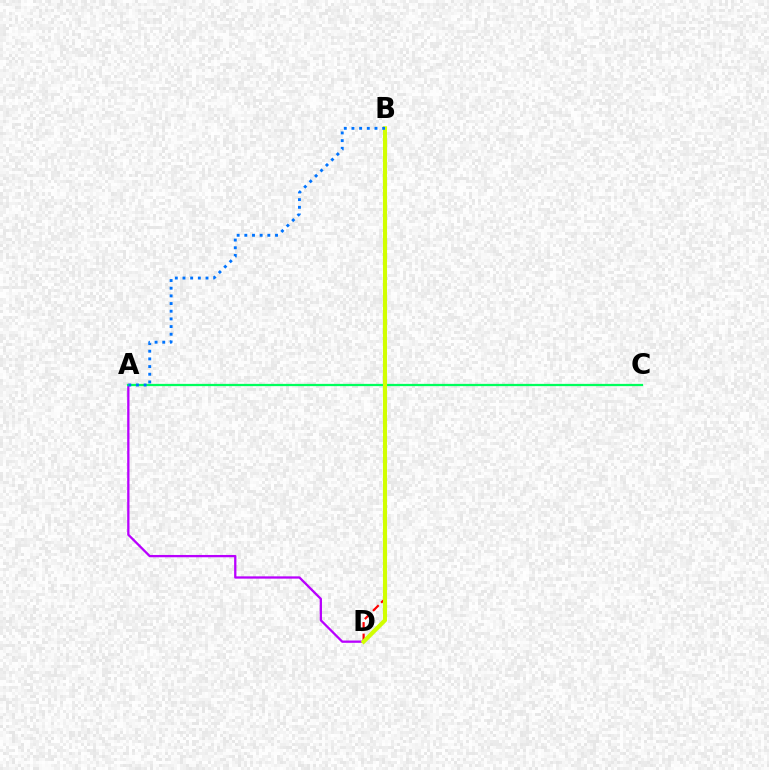{('A', 'D'): [{'color': '#b900ff', 'line_style': 'solid', 'thickness': 1.65}], ('B', 'D'): [{'color': '#ff0000', 'line_style': 'dashed', 'thickness': 1.57}, {'color': '#d1ff00', 'line_style': 'solid', 'thickness': 2.95}], ('A', 'C'): [{'color': '#00ff5c', 'line_style': 'solid', 'thickness': 1.62}], ('A', 'B'): [{'color': '#0074ff', 'line_style': 'dotted', 'thickness': 2.08}]}